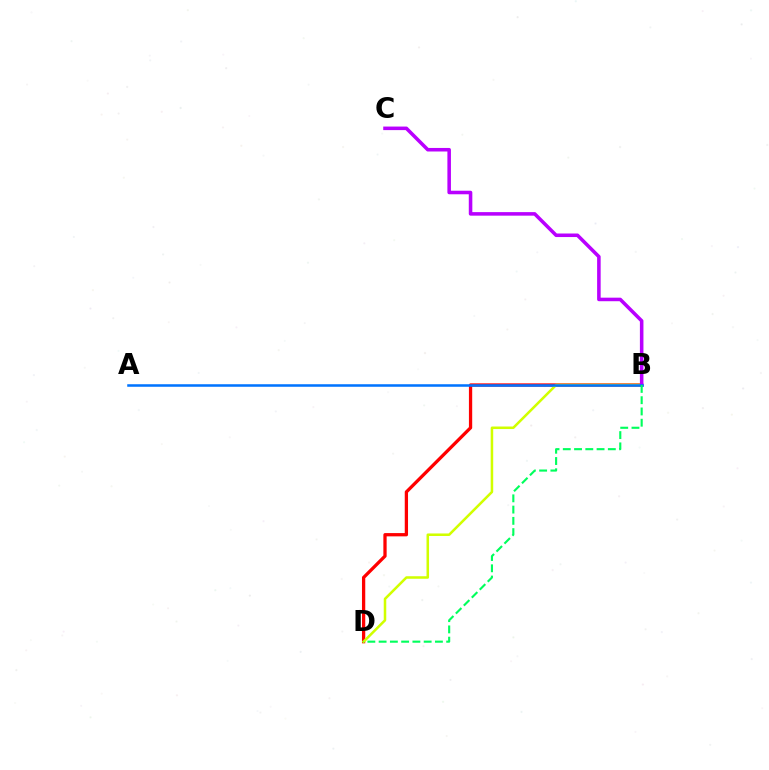{('B', 'D'): [{'color': '#ff0000', 'line_style': 'solid', 'thickness': 2.36}, {'color': '#d1ff00', 'line_style': 'solid', 'thickness': 1.82}, {'color': '#00ff5c', 'line_style': 'dashed', 'thickness': 1.53}], ('B', 'C'): [{'color': '#b900ff', 'line_style': 'solid', 'thickness': 2.55}], ('A', 'B'): [{'color': '#0074ff', 'line_style': 'solid', 'thickness': 1.83}]}